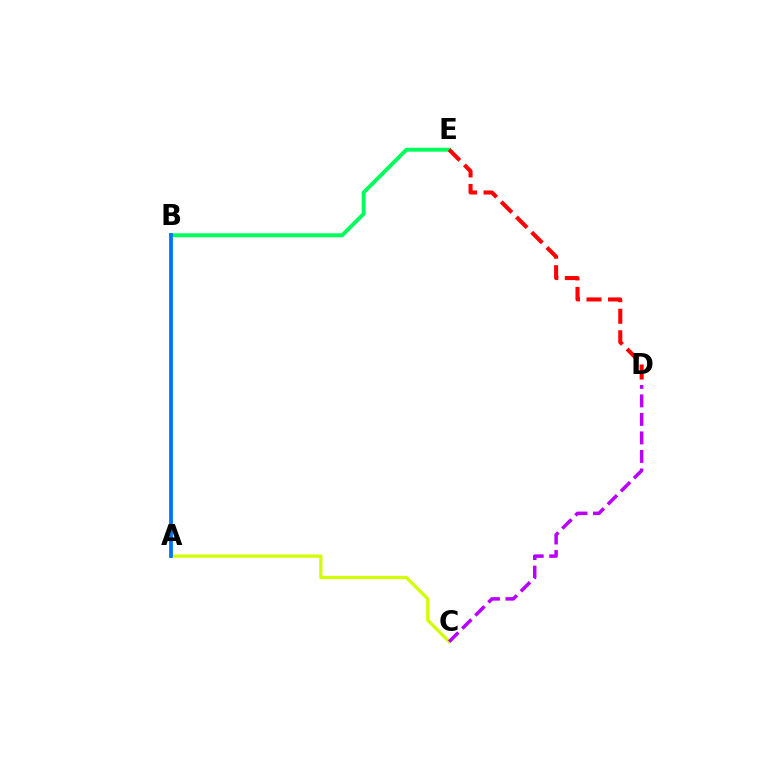{('B', 'E'): [{'color': '#00ff5c', 'line_style': 'solid', 'thickness': 2.82}], ('A', 'C'): [{'color': '#d1ff00', 'line_style': 'solid', 'thickness': 2.33}], ('C', 'D'): [{'color': '#b900ff', 'line_style': 'dashed', 'thickness': 2.51}], ('A', 'B'): [{'color': '#0074ff', 'line_style': 'solid', 'thickness': 2.71}], ('D', 'E'): [{'color': '#ff0000', 'line_style': 'dashed', 'thickness': 2.93}]}